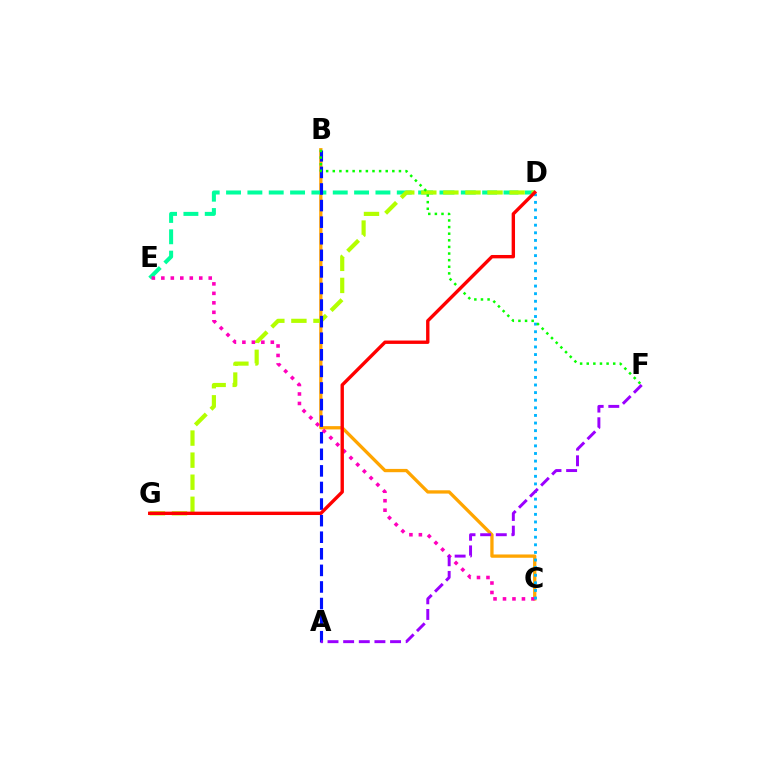{('B', 'C'): [{'color': '#ffa500', 'line_style': 'solid', 'thickness': 2.37}], ('D', 'E'): [{'color': '#00ff9d', 'line_style': 'dashed', 'thickness': 2.9}], ('D', 'G'): [{'color': '#b3ff00', 'line_style': 'dashed', 'thickness': 3.0}, {'color': '#ff0000', 'line_style': 'solid', 'thickness': 2.43}], ('A', 'B'): [{'color': '#0010ff', 'line_style': 'dashed', 'thickness': 2.25}], ('C', 'E'): [{'color': '#ff00bd', 'line_style': 'dotted', 'thickness': 2.58}], ('C', 'D'): [{'color': '#00b5ff', 'line_style': 'dotted', 'thickness': 2.07}], ('B', 'F'): [{'color': '#08ff00', 'line_style': 'dotted', 'thickness': 1.8}], ('A', 'F'): [{'color': '#9b00ff', 'line_style': 'dashed', 'thickness': 2.12}]}